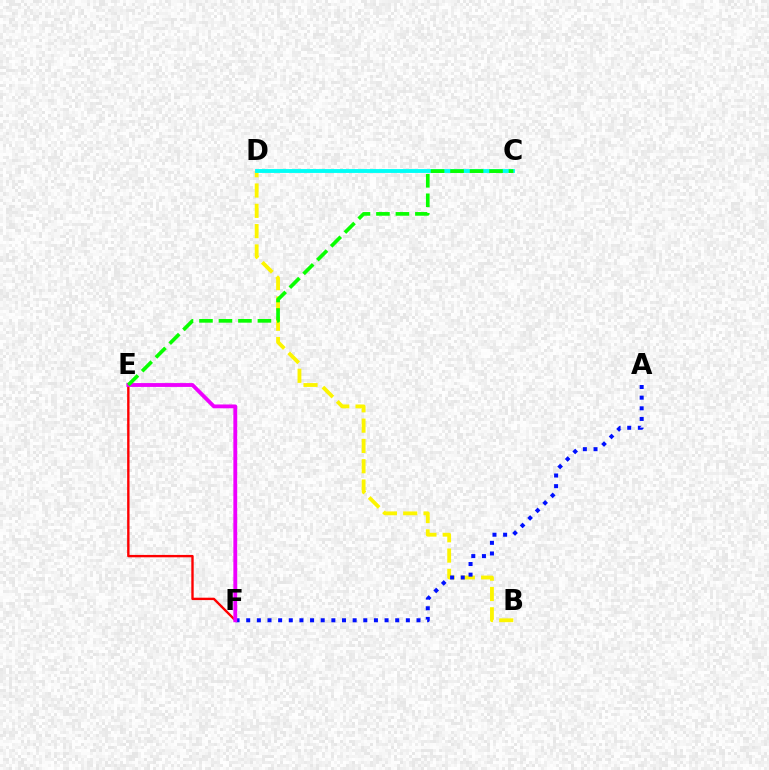{('B', 'D'): [{'color': '#fcf500', 'line_style': 'dashed', 'thickness': 2.76}], ('A', 'F'): [{'color': '#0010ff', 'line_style': 'dotted', 'thickness': 2.89}], ('E', 'F'): [{'color': '#ff0000', 'line_style': 'solid', 'thickness': 1.71}, {'color': '#ee00ff', 'line_style': 'solid', 'thickness': 2.76}], ('C', 'D'): [{'color': '#00fff6', 'line_style': 'solid', 'thickness': 2.77}], ('C', 'E'): [{'color': '#08ff00', 'line_style': 'dashed', 'thickness': 2.65}]}